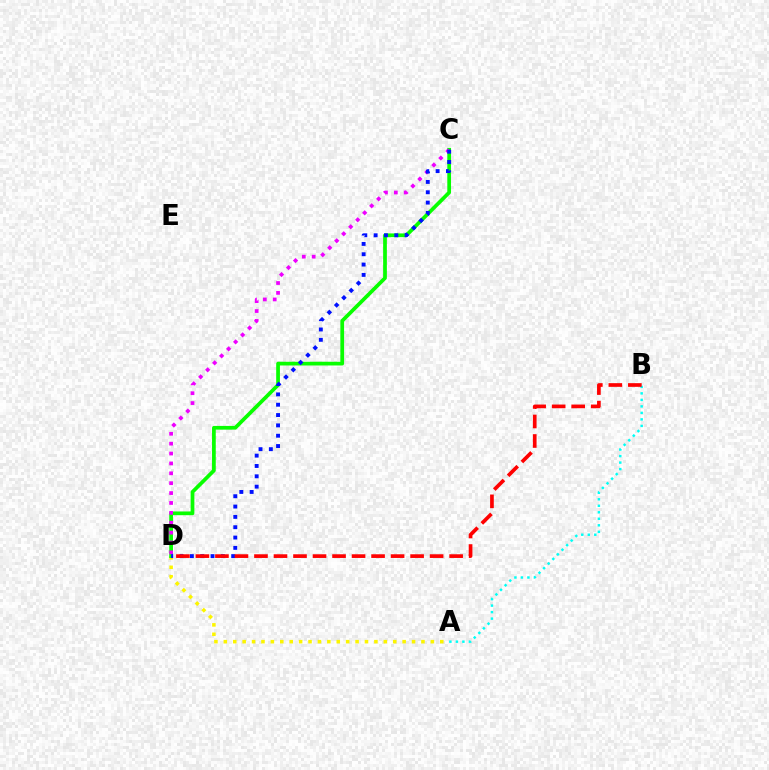{('A', 'D'): [{'color': '#fcf500', 'line_style': 'dotted', 'thickness': 2.56}], ('C', 'D'): [{'color': '#08ff00', 'line_style': 'solid', 'thickness': 2.68}, {'color': '#ee00ff', 'line_style': 'dotted', 'thickness': 2.69}, {'color': '#0010ff', 'line_style': 'dotted', 'thickness': 2.81}], ('A', 'B'): [{'color': '#00fff6', 'line_style': 'dotted', 'thickness': 1.77}], ('B', 'D'): [{'color': '#ff0000', 'line_style': 'dashed', 'thickness': 2.65}]}